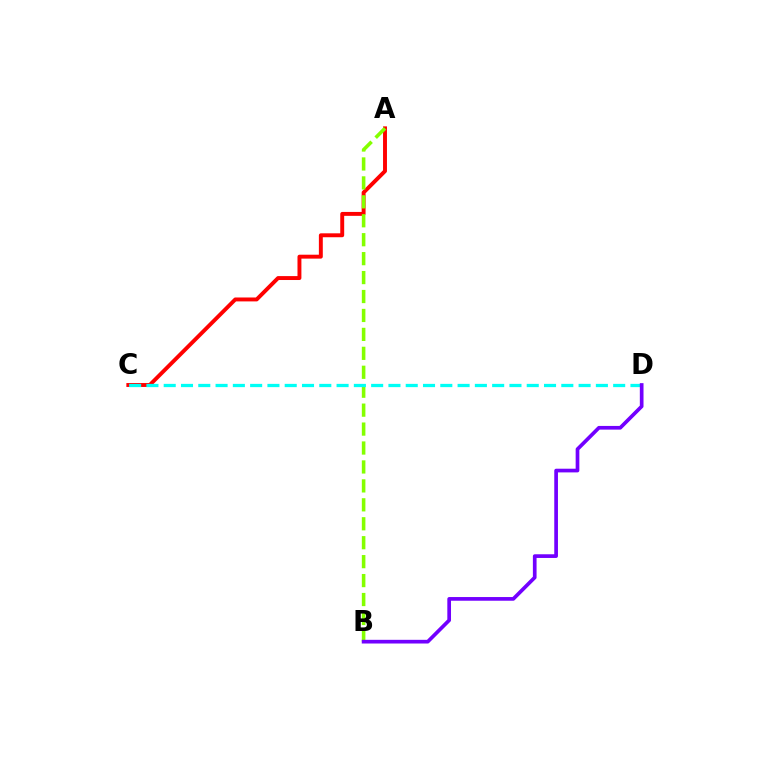{('A', 'C'): [{'color': '#ff0000', 'line_style': 'solid', 'thickness': 2.82}], ('A', 'B'): [{'color': '#84ff00', 'line_style': 'dashed', 'thickness': 2.57}], ('C', 'D'): [{'color': '#00fff6', 'line_style': 'dashed', 'thickness': 2.35}], ('B', 'D'): [{'color': '#7200ff', 'line_style': 'solid', 'thickness': 2.66}]}